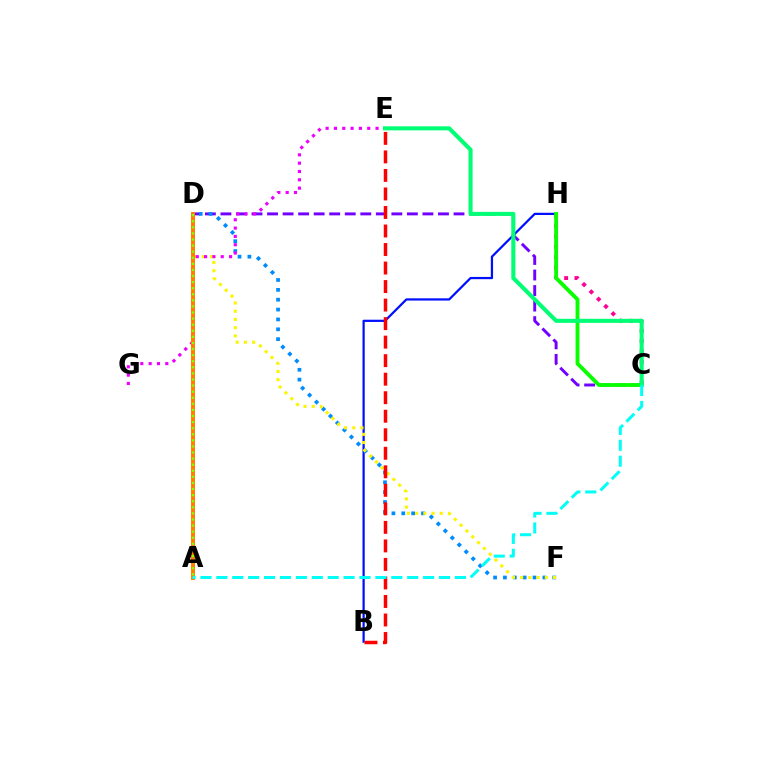{('B', 'H'): [{'color': '#0010ff', 'line_style': 'solid', 'thickness': 1.61}], ('C', 'H'): [{'color': '#ff0094', 'line_style': 'dotted', 'thickness': 2.8}, {'color': '#08ff00', 'line_style': 'solid', 'thickness': 2.77}], ('C', 'D'): [{'color': '#7200ff', 'line_style': 'dashed', 'thickness': 2.11}], ('D', 'F'): [{'color': '#008cff', 'line_style': 'dotted', 'thickness': 2.68}, {'color': '#fcf500', 'line_style': 'dotted', 'thickness': 2.23}], ('E', 'G'): [{'color': '#ee00ff', 'line_style': 'dotted', 'thickness': 2.26}], ('C', 'E'): [{'color': '#00ff74', 'line_style': 'solid', 'thickness': 2.93}], ('A', 'D'): [{'color': '#ff7c00', 'line_style': 'solid', 'thickness': 2.84}, {'color': '#84ff00', 'line_style': 'dotted', 'thickness': 1.65}], ('B', 'E'): [{'color': '#ff0000', 'line_style': 'dashed', 'thickness': 2.52}], ('A', 'C'): [{'color': '#00fff6', 'line_style': 'dashed', 'thickness': 2.16}]}